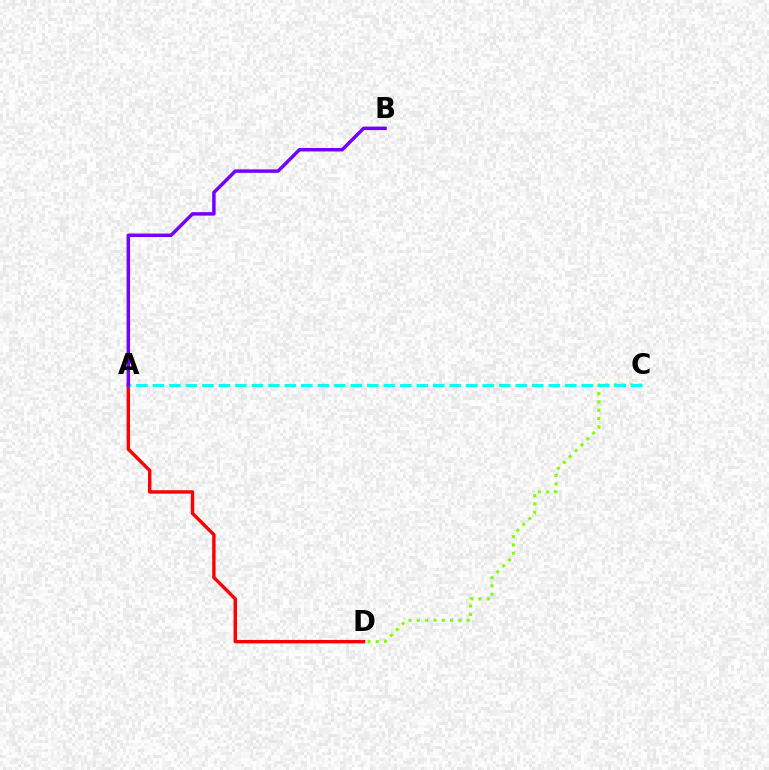{('C', 'D'): [{'color': '#84ff00', 'line_style': 'dotted', 'thickness': 2.26}], ('A', 'D'): [{'color': '#ff0000', 'line_style': 'solid', 'thickness': 2.46}], ('A', 'C'): [{'color': '#00fff6', 'line_style': 'dashed', 'thickness': 2.24}], ('A', 'B'): [{'color': '#7200ff', 'line_style': 'solid', 'thickness': 2.5}]}